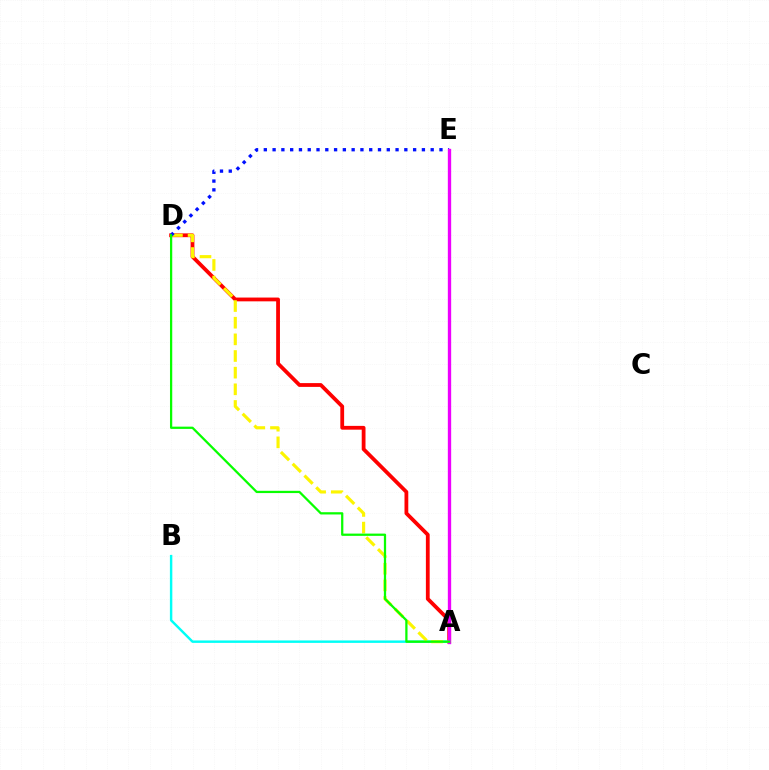{('A', 'D'): [{'color': '#ff0000', 'line_style': 'solid', 'thickness': 2.73}, {'color': '#fcf500', 'line_style': 'dashed', 'thickness': 2.26}, {'color': '#08ff00', 'line_style': 'solid', 'thickness': 1.63}], ('A', 'B'): [{'color': '#00fff6', 'line_style': 'solid', 'thickness': 1.75}], ('D', 'E'): [{'color': '#0010ff', 'line_style': 'dotted', 'thickness': 2.39}], ('A', 'E'): [{'color': '#ee00ff', 'line_style': 'solid', 'thickness': 2.4}]}